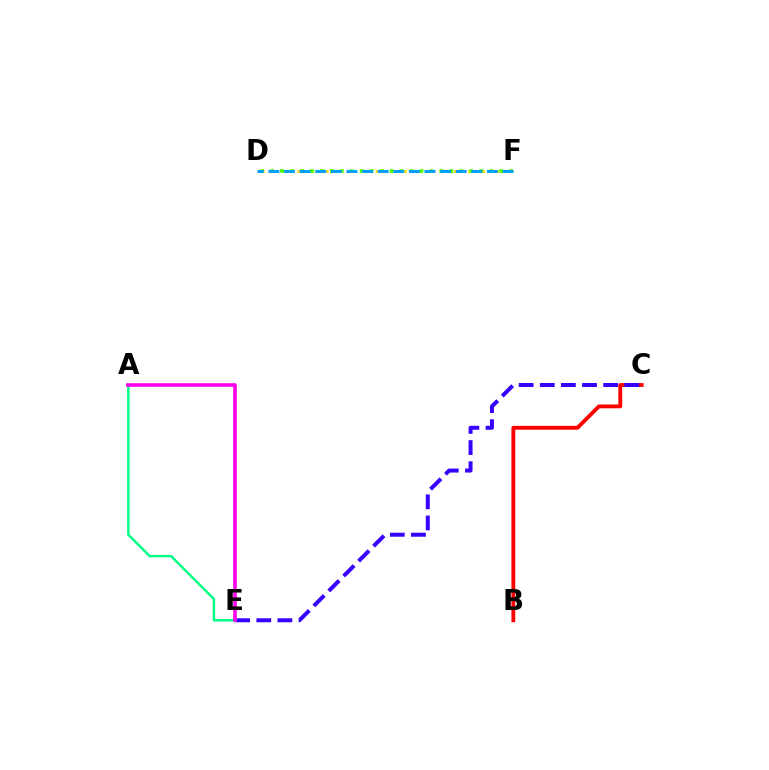{('B', 'C'): [{'color': '#ff0000', 'line_style': 'solid', 'thickness': 2.76}], ('C', 'E'): [{'color': '#3700ff', 'line_style': 'dashed', 'thickness': 2.87}], ('D', 'F'): [{'color': '#ffd500', 'line_style': 'dotted', 'thickness': 1.93}, {'color': '#4fff00', 'line_style': 'dotted', 'thickness': 2.71}, {'color': '#009eff', 'line_style': 'dashed', 'thickness': 2.12}], ('A', 'E'): [{'color': '#00ff86', 'line_style': 'solid', 'thickness': 1.77}, {'color': '#ff00ed', 'line_style': 'solid', 'thickness': 2.61}]}